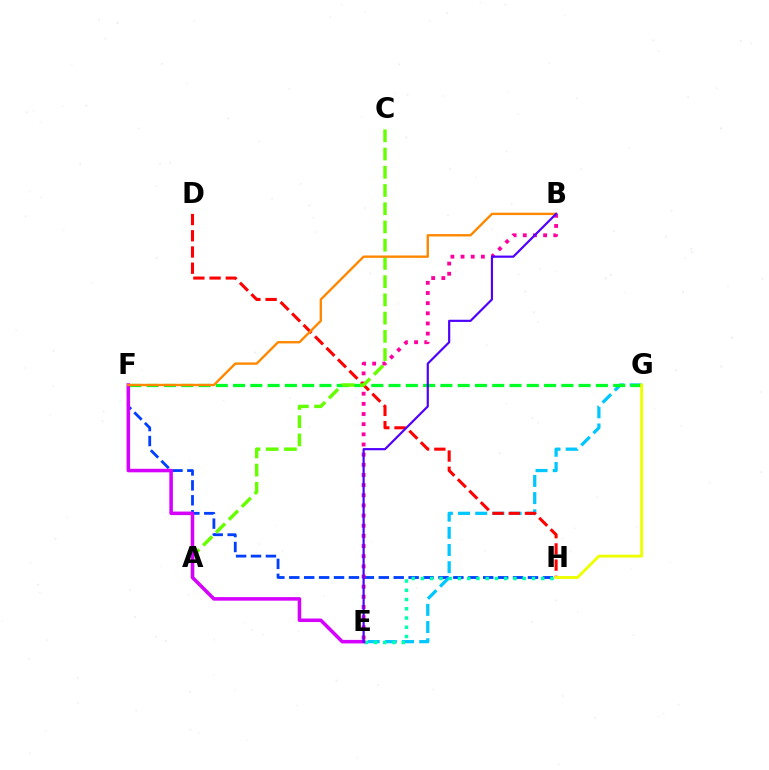{('F', 'H'): [{'color': '#003fff', 'line_style': 'dashed', 'thickness': 2.03}], ('B', 'E'): [{'color': '#ff00a0', 'line_style': 'dotted', 'thickness': 2.76}, {'color': '#4f00ff', 'line_style': 'solid', 'thickness': 1.57}], ('E', 'G'): [{'color': '#00c7ff', 'line_style': 'dashed', 'thickness': 2.33}], ('F', 'G'): [{'color': '#00ff27', 'line_style': 'dashed', 'thickness': 2.35}], ('D', 'H'): [{'color': '#ff0000', 'line_style': 'dashed', 'thickness': 2.2}], ('E', 'H'): [{'color': '#00ffaf', 'line_style': 'dotted', 'thickness': 2.51}], ('A', 'C'): [{'color': '#66ff00', 'line_style': 'dashed', 'thickness': 2.48}], ('G', 'H'): [{'color': '#eeff00', 'line_style': 'solid', 'thickness': 2.08}], ('E', 'F'): [{'color': '#d600ff', 'line_style': 'solid', 'thickness': 2.54}], ('B', 'F'): [{'color': '#ff8800', 'line_style': 'solid', 'thickness': 1.71}]}